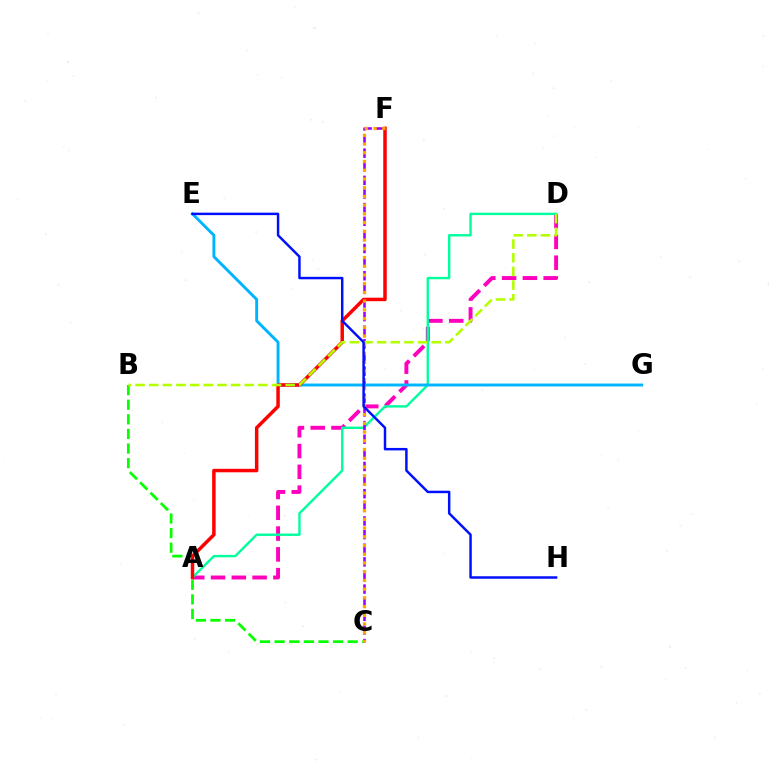{('B', 'C'): [{'color': '#08ff00', 'line_style': 'dashed', 'thickness': 1.98}], ('A', 'D'): [{'color': '#ff00bd', 'line_style': 'dashed', 'thickness': 2.82}, {'color': '#00ff9d', 'line_style': 'solid', 'thickness': 1.73}], ('C', 'F'): [{'color': '#9b00ff', 'line_style': 'dashed', 'thickness': 1.85}, {'color': '#ffa500', 'line_style': 'dotted', 'thickness': 2.37}], ('E', 'G'): [{'color': '#00b5ff', 'line_style': 'solid', 'thickness': 2.1}], ('A', 'F'): [{'color': '#ff0000', 'line_style': 'solid', 'thickness': 2.51}], ('B', 'D'): [{'color': '#b3ff00', 'line_style': 'dashed', 'thickness': 1.85}], ('E', 'H'): [{'color': '#0010ff', 'line_style': 'solid', 'thickness': 1.78}]}